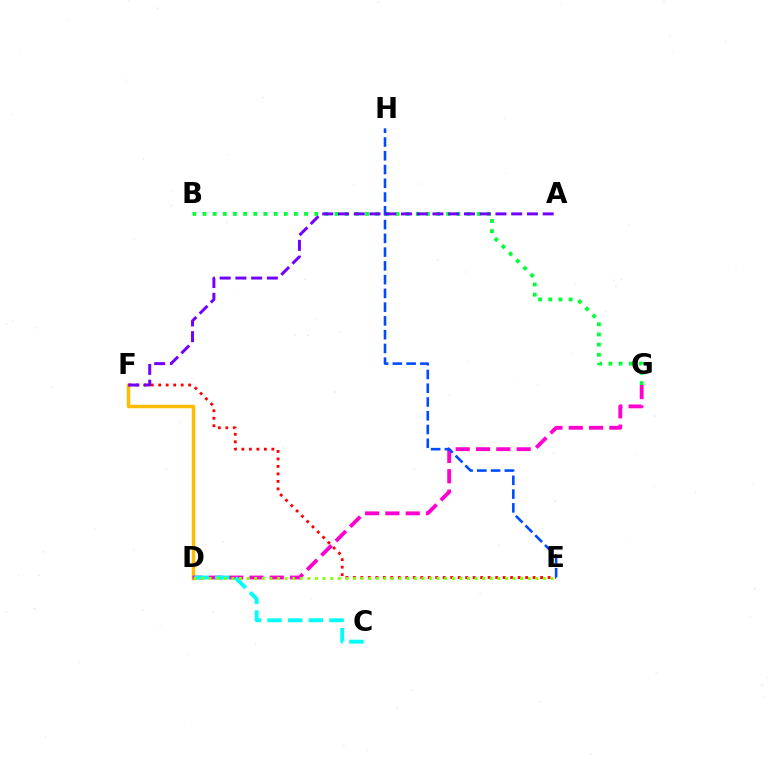{('D', 'F'): [{'color': '#ffbd00', 'line_style': 'solid', 'thickness': 2.51}], ('D', 'G'): [{'color': '#ff00cf', 'line_style': 'dashed', 'thickness': 2.76}], ('C', 'D'): [{'color': '#00fff6', 'line_style': 'dashed', 'thickness': 2.81}], ('E', 'F'): [{'color': '#ff0000', 'line_style': 'dotted', 'thickness': 2.03}], ('D', 'E'): [{'color': '#84ff00', 'line_style': 'dotted', 'thickness': 2.06}], ('B', 'G'): [{'color': '#00ff39', 'line_style': 'dotted', 'thickness': 2.76}], ('E', 'H'): [{'color': '#004bff', 'line_style': 'dashed', 'thickness': 1.87}], ('A', 'F'): [{'color': '#7200ff', 'line_style': 'dashed', 'thickness': 2.14}]}